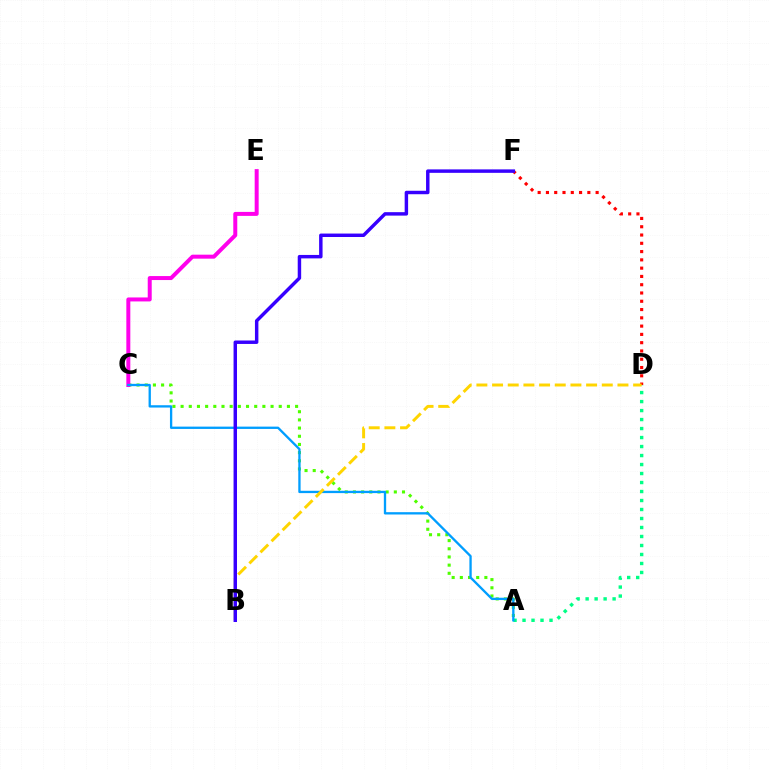{('D', 'F'): [{'color': '#ff0000', 'line_style': 'dotted', 'thickness': 2.25}], ('A', 'C'): [{'color': '#4fff00', 'line_style': 'dotted', 'thickness': 2.22}, {'color': '#009eff', 'line_style': 'solid', 'thickness': 1.67}], ('A', 'D'): [{'color': '#00ff86', 'line_style': 'dotted', 'thickness': 2.44}], ('C', 'E'): [{'color': '#ff00ed', 'line_style': 'solid', 'thickness': 2.87}], ('B', 'D'): [{'color': '#ffd500', 'line_style': 'dashed', 'thickness': 2.13}], ('B', 'F'): [{'color': '#3700ff', 'line_style': 'solid', 'thickness': 2.48}]}